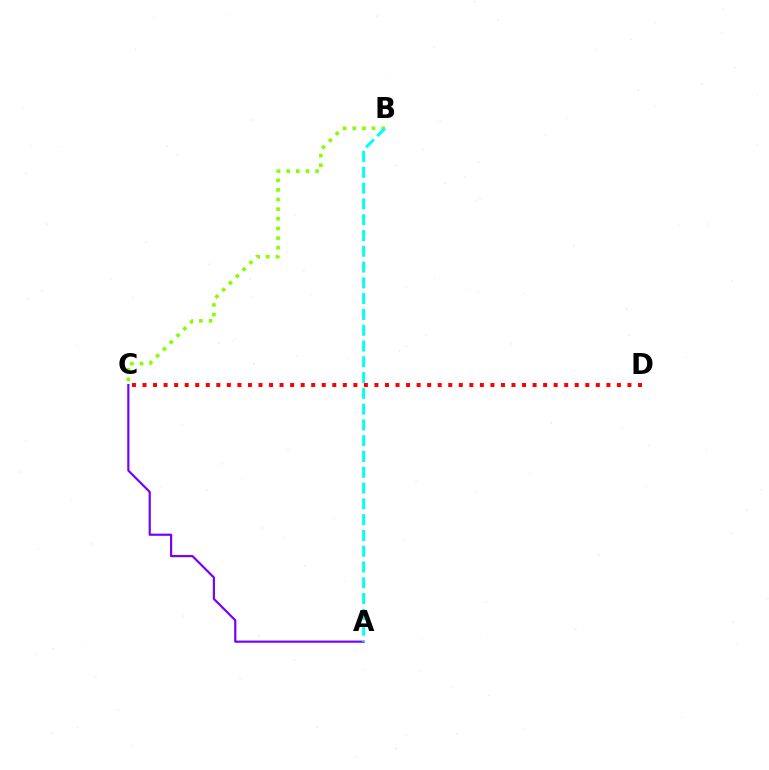{('B', 'C'): [{'color': '#84ff00', 'line_style': 'dotted', 'thickness': 2.62}], ('A', 'C'): [{'color': '#7200ff', 'line_style': 'solid', 'thickness': 1.56}], ('C', 'D'): [{'color': '#ff0000', 'line_style': 'dotted', 'thickness': 2.86}], ('A', 'B'): [{'color': '#00fff6', 'line_style': 'dashed', 'thickness': 2.14}]}